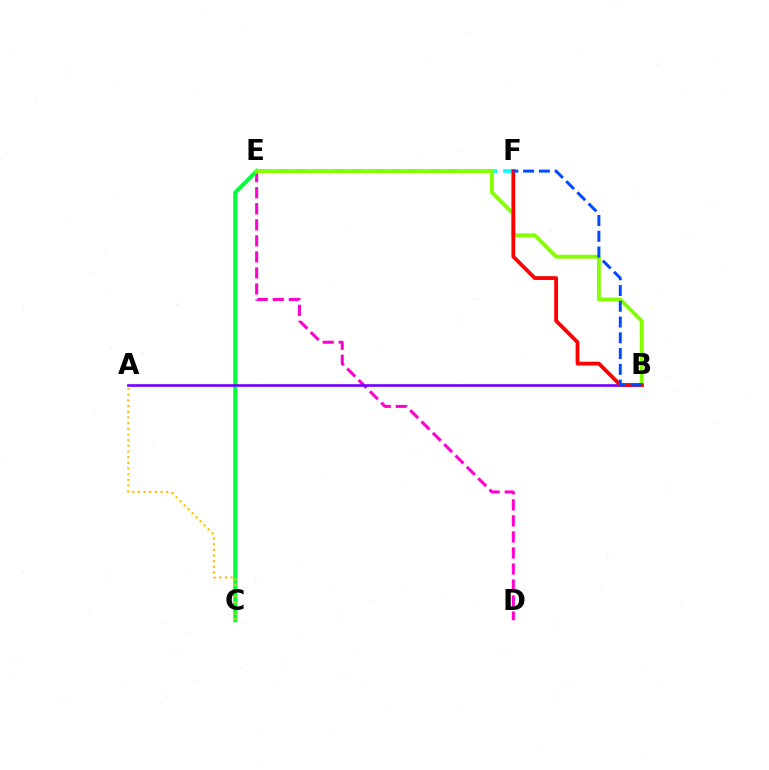{('D', 'E'): [{'color': '#ff00cf', 'line_style': 'dashed', 'thickness': 2.18}], ('C', 'E'): [{'color': '#00ff39', 'line_style': 'solid', 'thickness': 2.94}], ('A', 'B'): [{'color': '#7200ff', 'line_style': 'solid', 'thickness': 1.89}], ('E', 'F'): [{'color': '#00fff6', 'line_style': 'dashed', 'thickness': 2.57}], ('B', 'E'): [{'color': '#84ff00', 'line_style': 'solid', 'thickness': 2.76}], ('A', 'C'): [{'color': '#ffbd00', 'line_style': 'dotted', 'thickness': 1.54}], ('B', 'F'): [{'color': '#ff0000', 'line_style': 'solid', 'thickness': 2.73}, {'color': '#004bff', 'line_style': 'dashed', 'thickness': 2.14}]}